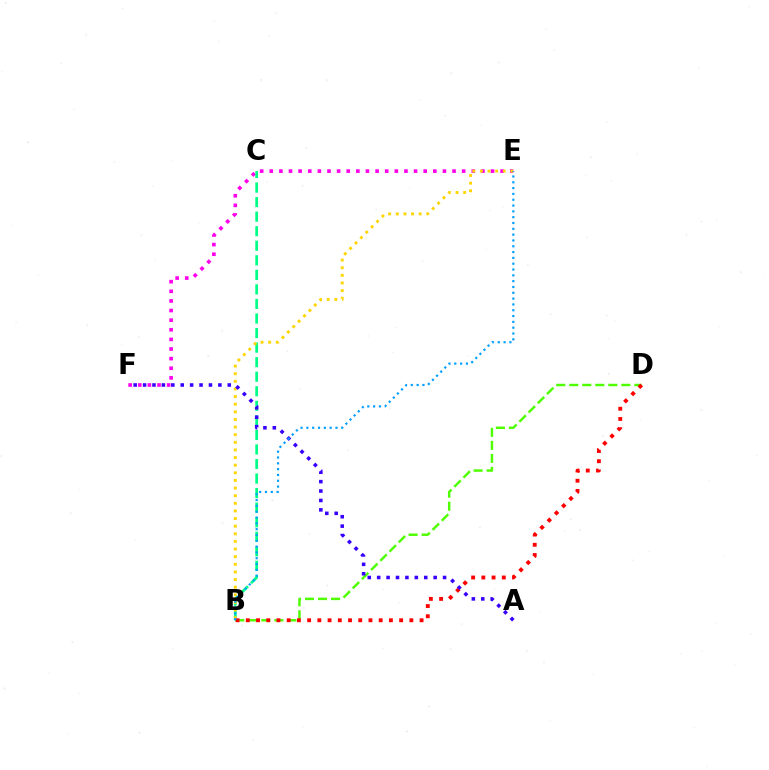{('E', 'F'): [{'color': '#ff00ed', 'line_style': 'dotted', 'thickness': 2.61}], ('B', 'C'): [{'color': '#00ff86', 'line_style': 'dashed', 'thickness': 1.98}], ('B', 'E'): [{'color': '#ffd500', 'line_style': 'dotted', 'thickness': 2.07}, {'color': '#009eff', 'line_style': 'dotted', 'thickness': 1.58}], ('B', 'D'): [{'color': '#4fff00', 'line_style': 'dashed', 'thickness': 1.77}, {'color': '#ff0000', 'line_style': 'dotted', 'thickness': 2.78}], ('A', 'F'): [{'color': '#3700ff', 'line_style': 'dotted', 'thickness': 2.56}]}